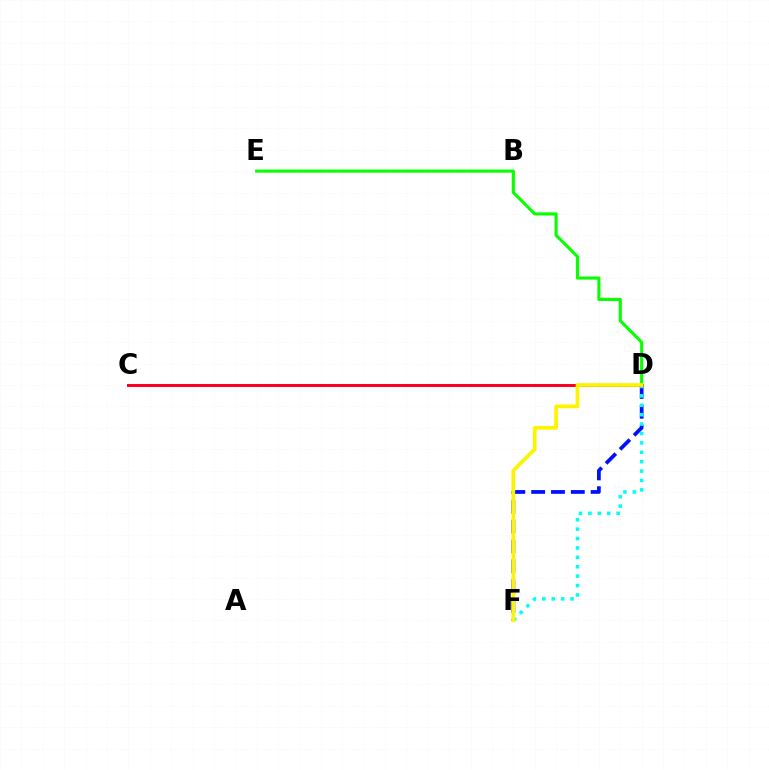{('C', 'D'): [{'color': '#ee00ff', 'line_style': 'solid', 'thickness': 2.15}, {'color': '#ff0000', 'line_style': 'solid', 'thickness': 1.84}], ('D', 'F'): [{'color': '#0010ff', 'line_style': 'dashed', 'thickness': 2.69}, {'color': '#00fff6', 'line_style': 'dotted', 'thickness': 2.55}, {'color': '#fcf500', 'line_style': 'solid', 'thickness': 2.68}], ('D', 'E'): [{'color': '#08ff00', 'line_style': 'solid', 'thickness': 2.24}]}